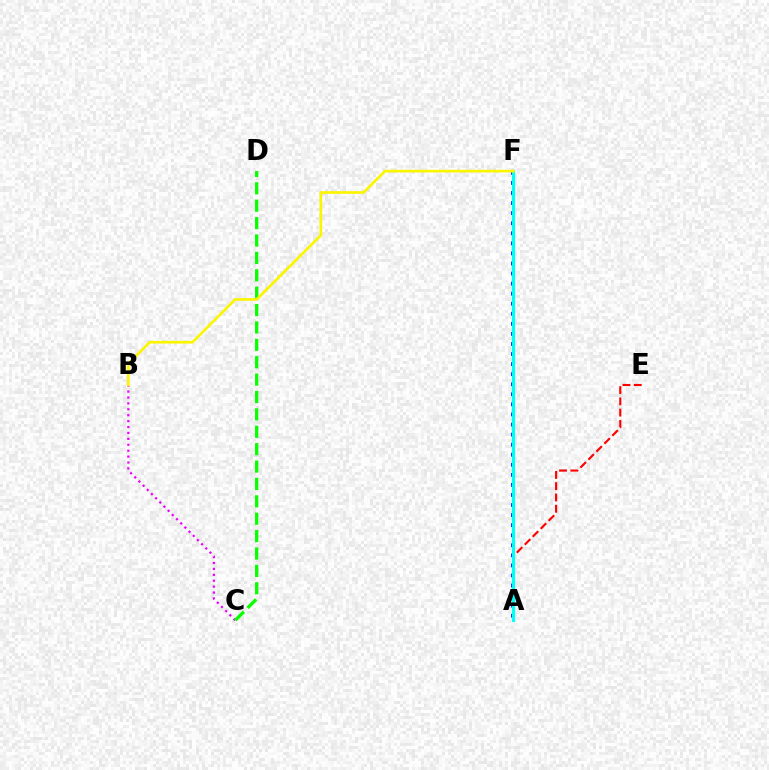{('B', 'C'): [{'color': '#ee00ff', 'line_style': 'dotted', 'thickness': 1.61}], ('A', 'E'): [{'color': '#ff0000', 'line_style': 'dashed', 'thickness': 1.53}], ('A', 'F'): [{'color': '#0010ff', 'line_style': 'dotted', 'thickness': 2.73}, {'color': '#00fff6', 'line_style': 'solid', 'thickness': 2.28}], ('C', 'D'): [{'color': '#08ff00', 'line_style': 'dashed', 'thickness': 2.36}], ('B', 'F'): [{'color': '#fcf500', 'line_style': 'solid', 'thickness': 1.93}]}